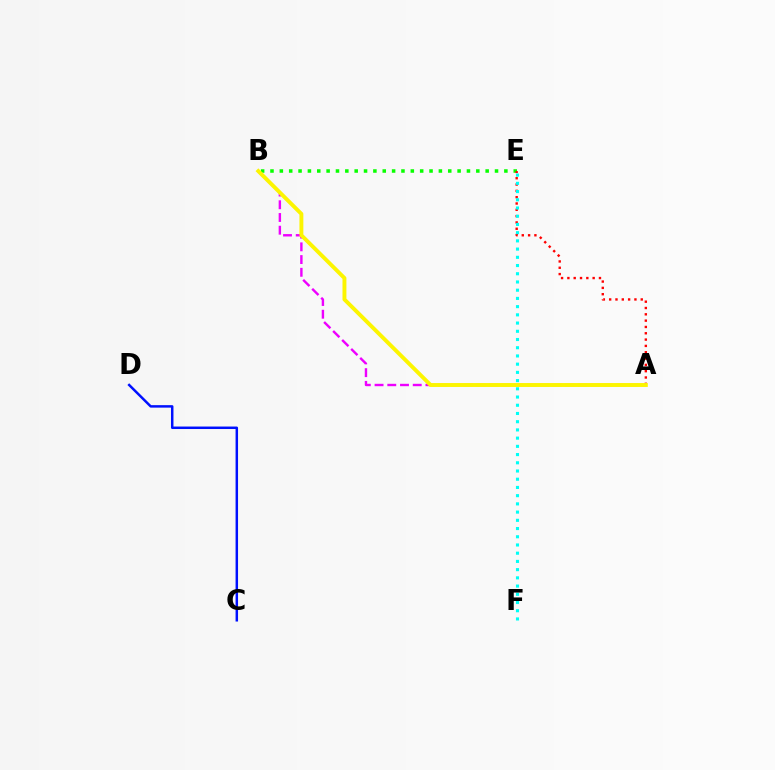{('A', 'B'): [{'color': '#ee00ff', 'line_style': 'dashed', 'thickness': 1.73}, {'color': '#fcf500', 'line_style': 'solid', 'thickness': 2.82}], ('B', 'E'): [{'color': '#08ff00', 'line_style': 'dotted', 'thickness': 2.54}], ('A', 'E'): [{'color': '#ff0000', 'line_style': 'dotted', 'thickness': 1.72}], ('C', 'D'): [{'color': '#0010ff', 'line_style': 'solid', 'thickness': 1.79}], ('E', 'F'): [{'color': '#00fff6', 'line_style': 'dotted', 'thickness': 2.23}]}